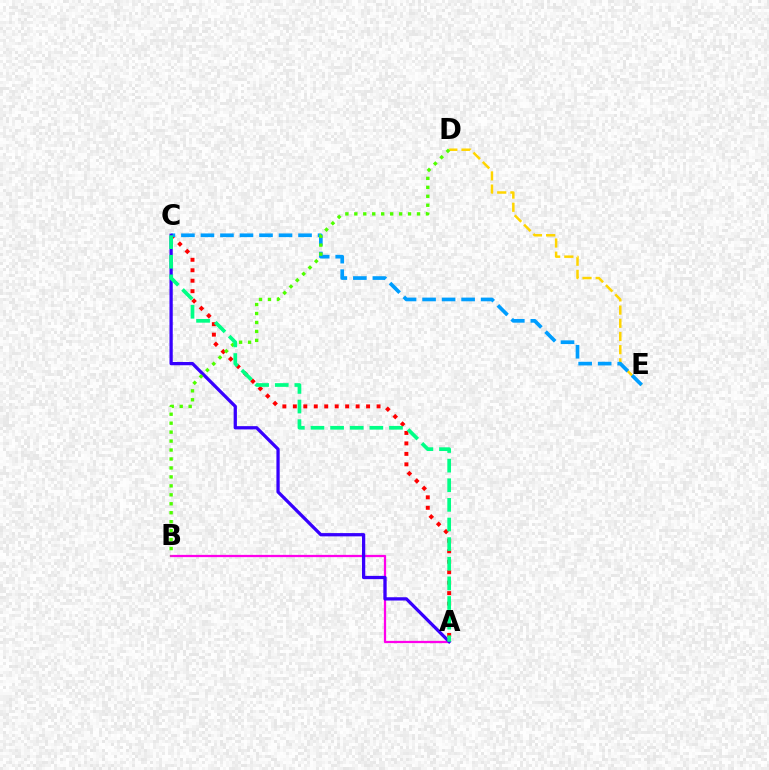{('A', 'B'): [{'color': '#ff00ed', 'line_style': 'solid', 'thickness': 1.62}], ('A', 'C'): [{'color': '#ff0000', 'line_style': 'dotted', 'thickness': 2.84}, {'color': '#3700ff', 'line_style': 'solid', 'thickness': 2.35}, {'color': '#00ff86', 'line_style': 'dashed', 'thickness': 2.67}], ('D', 'E'): [{'color': '#ffd500', 'line_style': 'dashed', 'thickness': 1.79}], ('C', 'E'): [{'color': '#009eff', 'line_style': 'dashed', 'thickness': 2.65}], ('B', 'D'): [{'color': '#4fff00', 'line_style': 'dotted', 'thickness': 2.43}]}